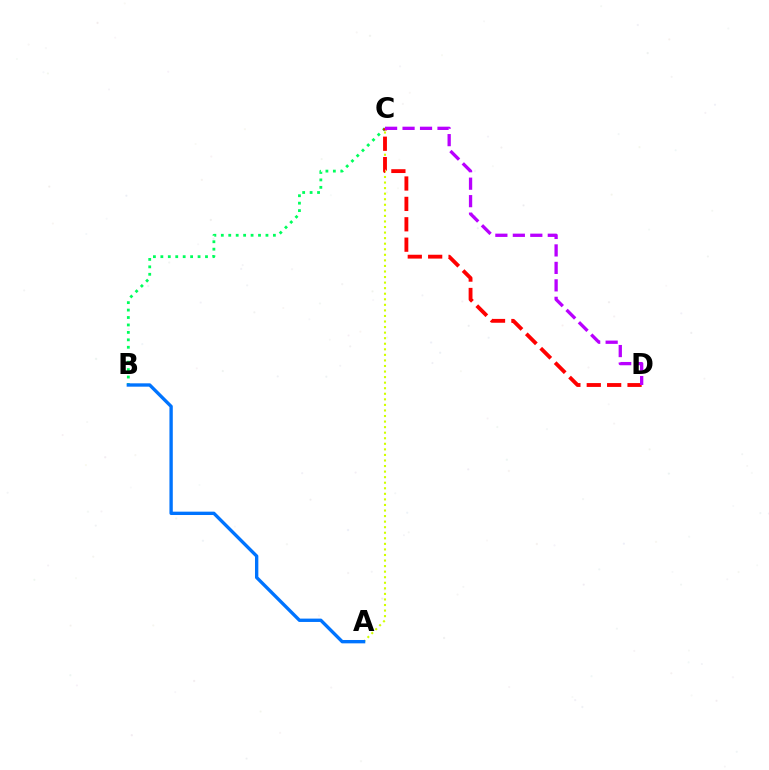{('A', 'C'): [{'color': '#d1ff00', 'line_style': 'dotted', 'thickness': 1.51}], ('B', 'C'): [{'color': '#00ff5c', 'line_style': 'dotted', 'thickness': 2.02}], ('A', 'B'): [{'color': '#0074ff', 'line_style': 'solid', 'thickness': 2.41}], ('C', 'D'): [{'color': '#ff0000', 'line_style': 'dashed', 'thickness': 2.77}, {'color': '#b900ff', 'line_style': 'dashed', 'thickness': 2.37}]}